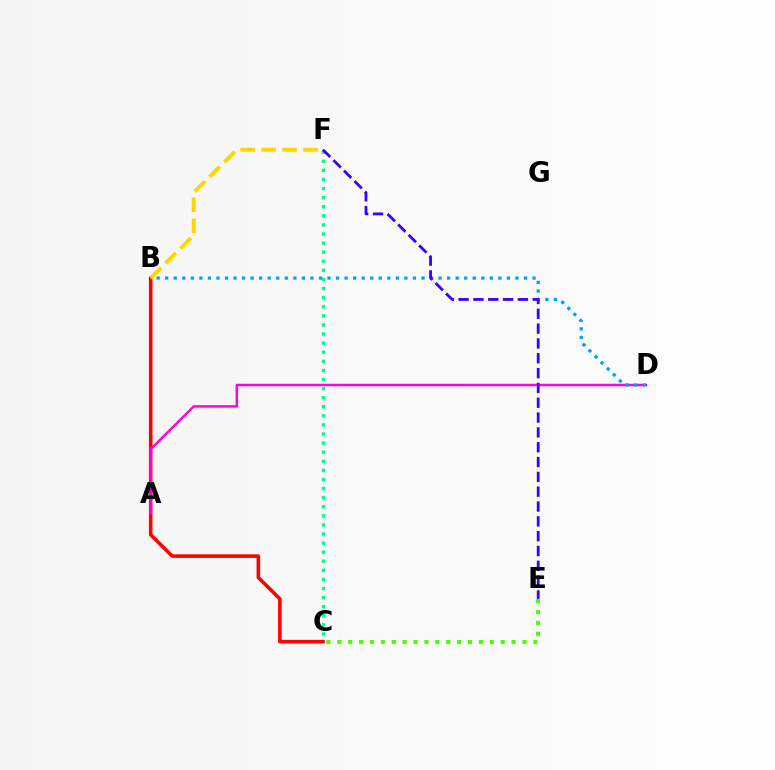{('C', 'F'): [{'color': '#00ff86', 'line_style': 'dotted', 'thickness': 2.47}], ('B', 'C'): [{'color': '#ff0000', 'line_style': 'solid', 'thickness': 2.56}], ('A', 'D'): [{'color': '#ff00ed', 'line_style': 'solid', 'thickness': 1.78}], ('C', 'E'): [{'color': '#4fff00', 'line_style': 'dotted', 'thickness': 2.96}], ('B', 'D'): [{'color': '#009eff', 'line_style': 'dotted', 'thickness': 2.32}], ('B', 'F'): [{'color': '#ffd500', 'line_style': 'dashed', 'thickness': 2.85}], ('E', 'F'): [{'color': '#3700ff', 'line_style': 'dashed', 'thickness': 2.01}]}